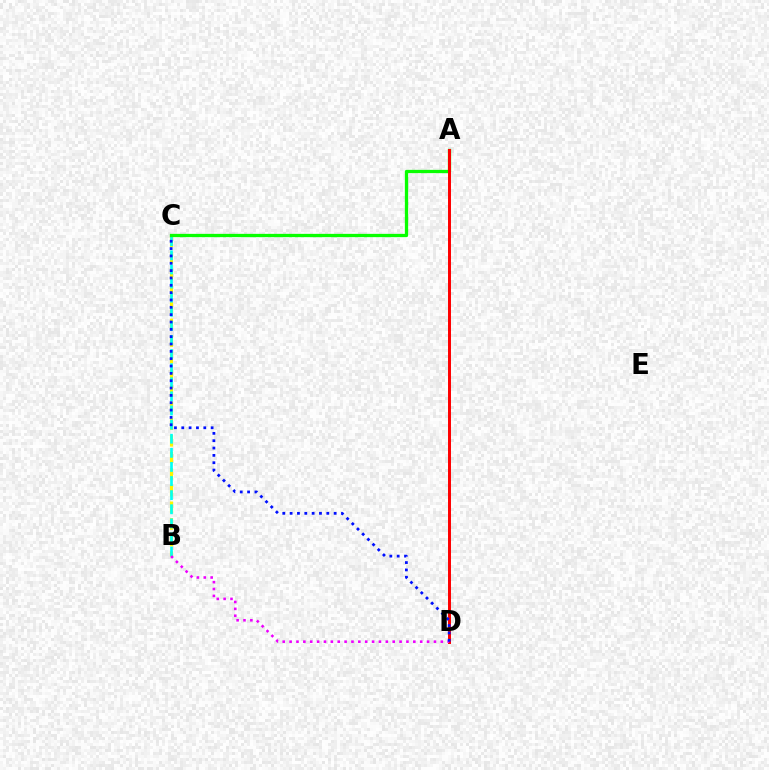{('B', 'C'): [{'color': '#fcf500', 'line_style': 'dashed', 'thickness': 2.26}, {'color': '#00fff6', 'line_style': 'dashed', 'thickness': 1.92}], ('A', 'C'): [{'color': '#08ff00', 'line_style': 'solid', 'thickness': 2.37}], ('A', 'D'): [{'color': '#ff0000', 'line_style': 'solid', 'thickness': 2.14}], ('B', 'D'): [{'color': '#ee00ff', 'line_style': 'dotted', 'thickness': 1.87}], ('C', 'D'): [{'color': '#0010ff', 'line_style': 'dotted', 'thickness': 1.99}]}